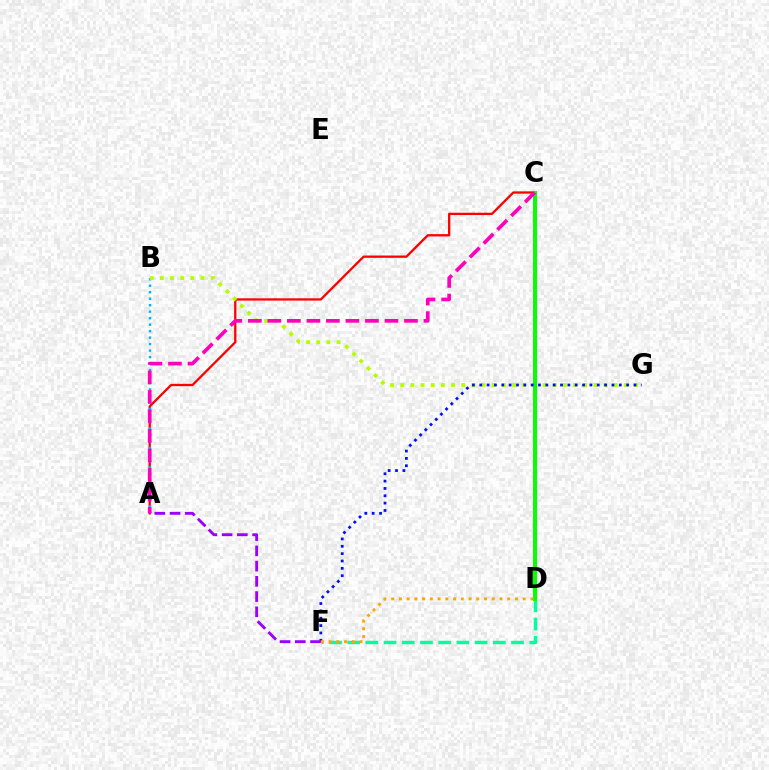{('D', 'F'): [{'color': '#00ff9d', 'line_style': 'dashed', 'thickness': 2.47}, {'color': '#ffa500', 'line_style': 'dotted', 'thickness': 2.1}], ('A', 'C'): [{'color': '#ff0000', 'line_style': 'solid', 'thickness': 1.65}, {'color': '#ff00bd', 'line_style': 'dashed', 'thickness': 2.65}], ('A', 'B'): [{'color': '#00b5ff', 'line_style': 'dotted', 'thickness': 1.76}], ('B', 'G'): [{'color': '#b3ff00', 'line_style': 'dotted', 'thickness': 2.76}], ('C', 'D'): [{'color': '#08ff00', 'line_style': 'solid', 'thickness': 2.88}], ('F', 'G'): [{'color': '#0010ff', 'line_style': 'dotted', 'thickness': 2.0}], ('A', 'F'): [{'color': '#9b00ff', 'line_style': 'dashed', 'thickness': 2.07}]}